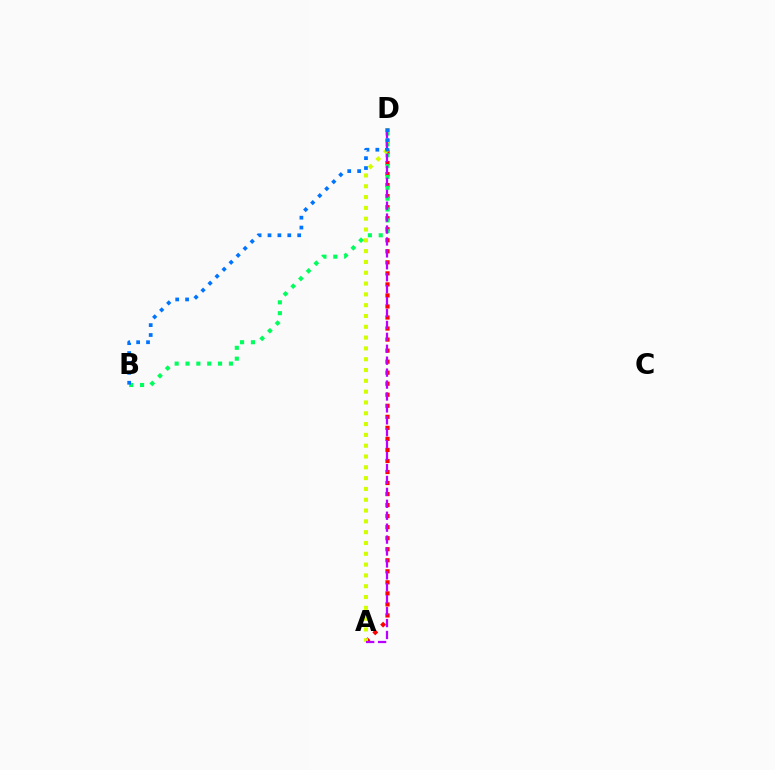{('A', 'D'): [{'color': '#ff0000', 'line_style': 'dotted', 'thickness': 3.0}, {'color': '#d1ff00', 'line_style': 'dotted', 'thickness': 2.94}, {'color': '#b900ff', 'line_style': 'dashed', 'thickness': 1.62}], ('B', 'D'): [{'color': '#00ff5c', 'line_style': 'dotted', 'thickness': 2.95}, {'color': '#0074ff', 'line_style': 'dotted', 'thickness': 2.69}]}